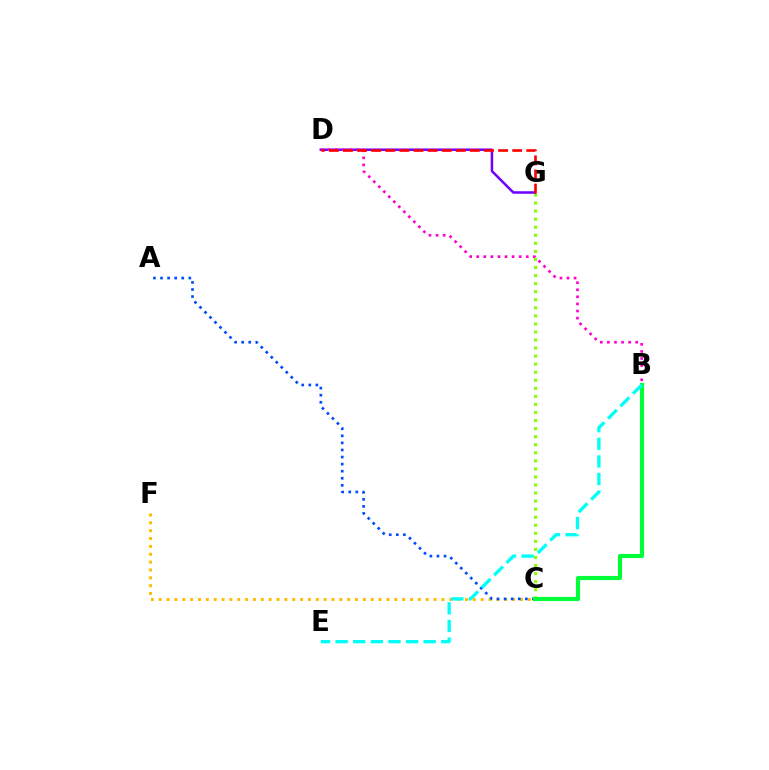{('C', 'G'): [{'color': '#84ff00', 'line_style': 'dotted', 'thickness': 2.19}], ('C', 'F'): [{'color': '#ffbd00', 'line_style': 'dotted', 'thickness': 2.13}], ('A', 'C'): [{'color': '#004bff', 'line_style': 'dotted', 'thickness': 1.92}], ('D', 'G'): [{'color': '#7200ff', 'line_style': 'solid', 'thickness': 1.82}, {'color': '#ff0000', 'line_style': 'dashed', 'thickness': 1.92}], ('B', 'C'): [{'color': '#00ff39', 'line_style': 'solid', 'thickness': 2.97}], ('B', 'E'): [{'color': '#00fff6', 'line_style': 'dashed', 'thickness': 2.39}], ('B', 'D'): [{'color': '#ff00cf', 'line_style': 'dotted', 'thickness': 1.92}]}